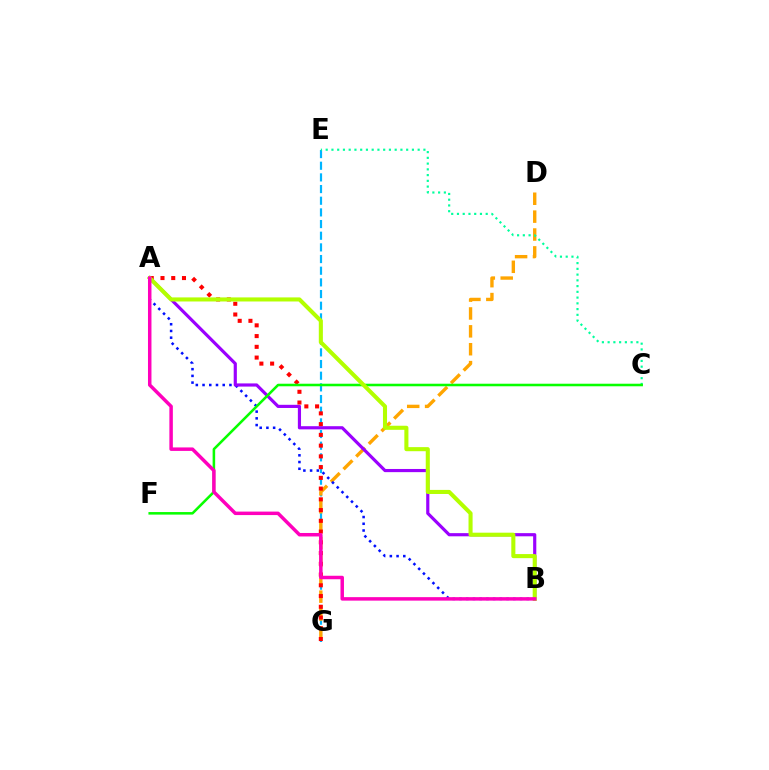{('E', 'G'): [{'color': '#00b5ff', 'line_style': 'dashed', 'thickness': 1.58}], ('D', 'G'): [{'color': '#ffa500', 'line_style': 'dashed', 'thickness': 2.43}], ('A', 'B'): [{'color': '#0010ff', 'line_style': 'dotted', 'thickness': 1.83}, {'color': '#9b00ff', 'line_style': 'solid', 'thickness': 2.28}, {'color': '#b3ff00', 'line_style': 'solid', 'thickness': 2.93}, {'color': '#ff00bd', 'line_style': 'solid', 'thickness': 2.51}], ('C', 'E'): [{'color': '#00ff9d', 'line_style': 'dotted', 'thickness': 1.56}], ('A', 'G'): [{'color': '#ff0000', 'line_style': 'dotted', 'thickness': 2.92}], ('C', 'F'): [{'color': '#08ff00', 'line_style': 'solid', 'thickness': 1.84}]}